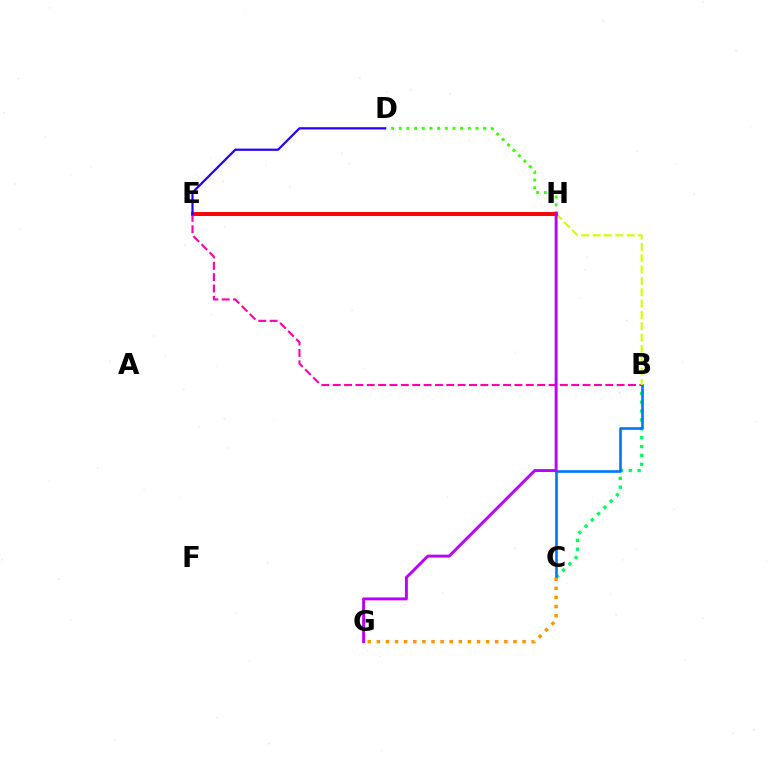{('B', 'C'): [{'color': '#00ff5c', 'line_style': 'dotted', 'thickness': 2.41}, {'color': '#0074ff', 'line_style': 'solid', 'thickness': 1.88}], ('B', 'E'): [{'color': '#ff00ac', 'line_style': 'dashed', 'thickness': 1.54}], ('B', 'H'): [{'color': '#d1ff00', 'line_style': 'dashed', 'thickness': 1.54}], ('D', 'H'): [{'color': '#3dff00', 'line_style': 'dotted', 'thickness': 2.09}], ('E', 'H'): [{'color': '#00fff6', 'line_style': 'solid', 'thickness': 2.7}, {'color': '#ff0000', 'line_style': 'solid', 'thickness': 2.8}], ('G', 'H'): [{'color': '#b900ff', 'line_style': 'solid', 'thickness': 2.11}], ('C', 'G'): [{'color': '#ff9400', 'line_style': 'dotted', 'thickness': 2.47}], ('D', 'E'): [{'color': '#2500ff', 'line_style': 'solid', 'thickness': 1.61}]}